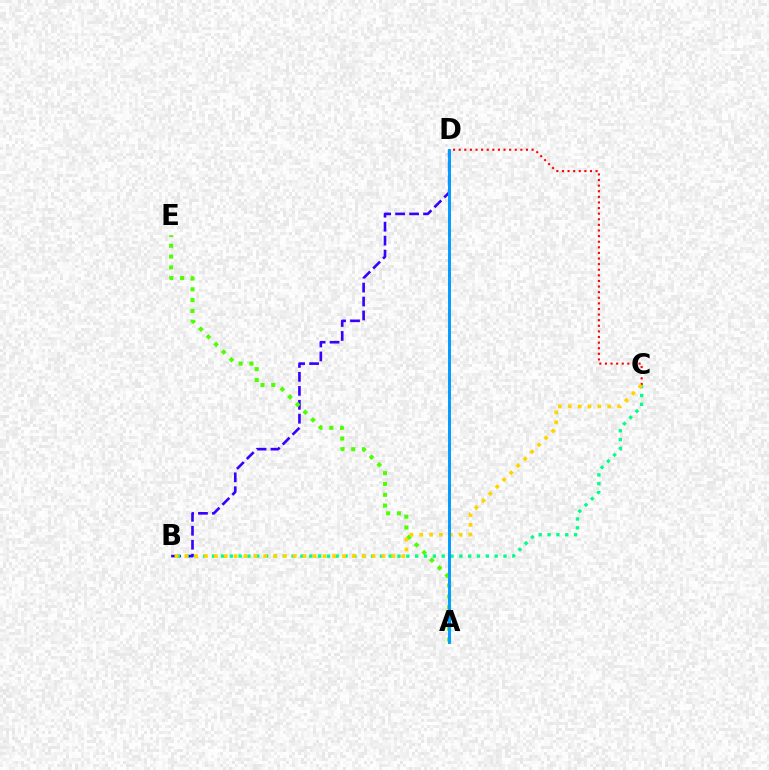{('A', 'D'): [{'color': '#ff00ed', 'line_style': 'dashed', 'thickness': 1.84}, {'color': '#009eff', 'line_style': 'solid', 'thickness': 2.1}], ('B', 'D'): [{'color': '#3700ff', 'line_style': 'dashed', 'thickness': 1.9}], ('C', 'D'): [{'color': '#ff0000', 'line_style': 'dotted', 'thickness': 1.52}], ('A', 'E'): [{'color': '#4fff00', 'line_style': 'dotted', 'thickness': 2.94}], ('B', 'C'): [{'color': '#00ff86', 'line_style': 'dotted', 'thickness': 2.4}, {'color': '#ffd500', 'line_style': 'dotted', 'thickness': 2.68}]}